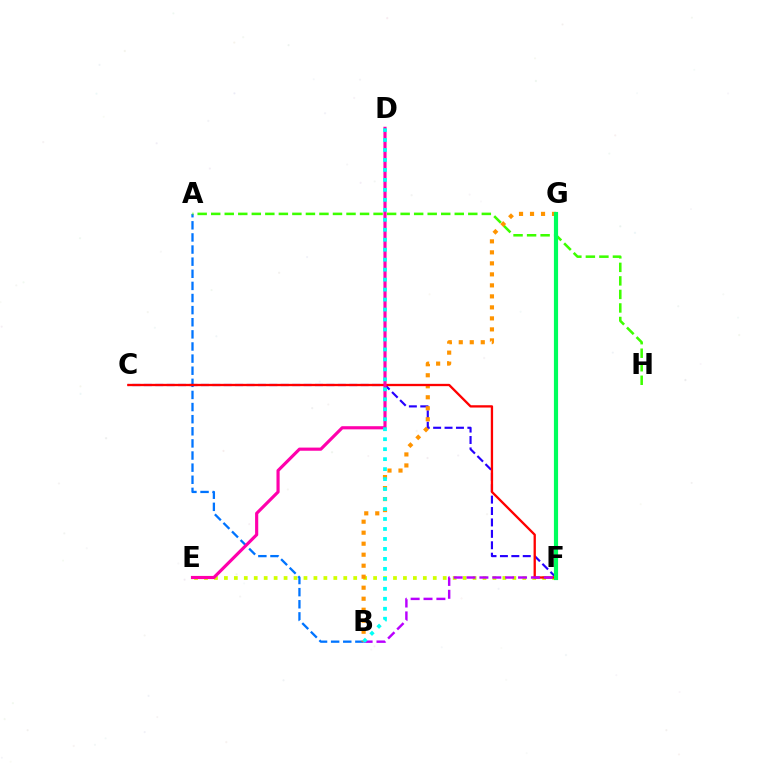{('E', 'F'): [{'color': '#d1ff00', 'line_style': 'dotted', 'thickness': 2.7}], ('A', 'B'): [{'color': '#0074ff', 'line_style': 'dashed', 'thickness': 1.65}], ('A', 'H'): [{'color': '#3dff00', 'line_style': 'dashed', 'thickness': 1.84}], ('C', 'F'): [{'color': '#2500ff', 'line_style': 'dashed', 'thickness': 1.55}, {'color': '#ff0000', 'line_style': 'solid', 'thickness': 1.66}], ('B', 'G'): [{'color': '#ff9400', 'line_style': 'dotted', 'thickness': 2.99}], ('F', 'G'): [{'color': '#00ff5c', 'line_style': 'solid', 'thickness': 3.0}], ('D', 'E'): [{'color': '#ff00ac', 'line_style': 'solid', 'thickness': 2.27}], ('B', 'F'): [{'color': '#b900ff', 'line_style': 'dashed', 'thickness': 1.75}], ('B', 'D'): [{'color': '#00fff6', 'line_style': 'dotted', 'thickness': 2.71}]}